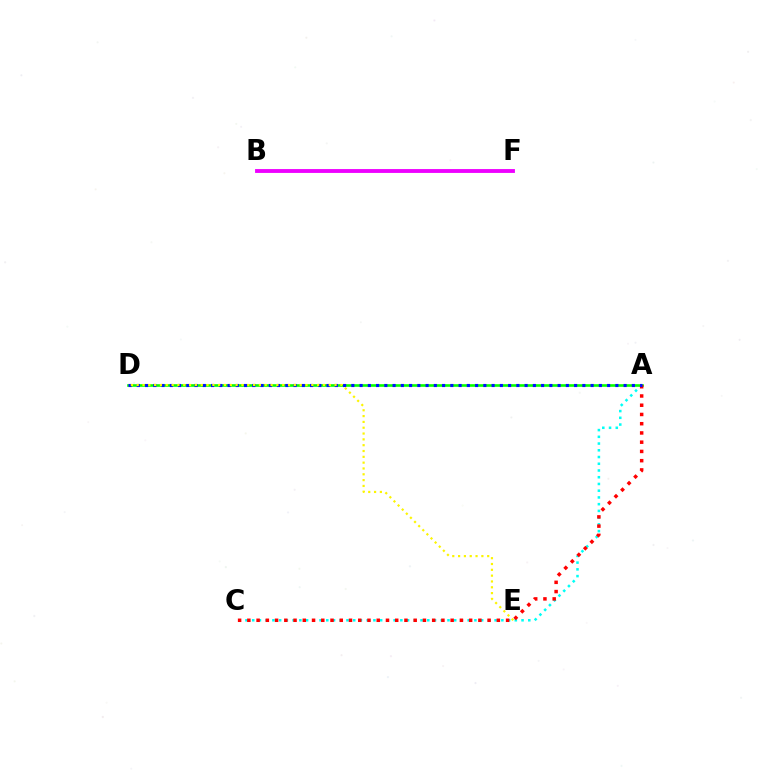{('B', 'F'): [{'color': '#ee00ff', 'line_style': 'solid', 'thickness': 2.77}], ('A', 'C'): [{'color': '#00fff6', 'line_style': 'dotted', 'thickness': 1.83}, {'color': '#ff0000', 'line_style': 'dotted', 'thickness': 2.51}], ('A', 'D'): [{'color': '#08ff00', 'line_style': 'solid', 'thickness': 1.89}, {'color': '#0010ff', 'line_style': 'dotted', 'thickness': 2.24}], ('D', 'E'): [{'color': '#fcf500', 'line_style': 'dotted', 'thickness': 1.58}]}